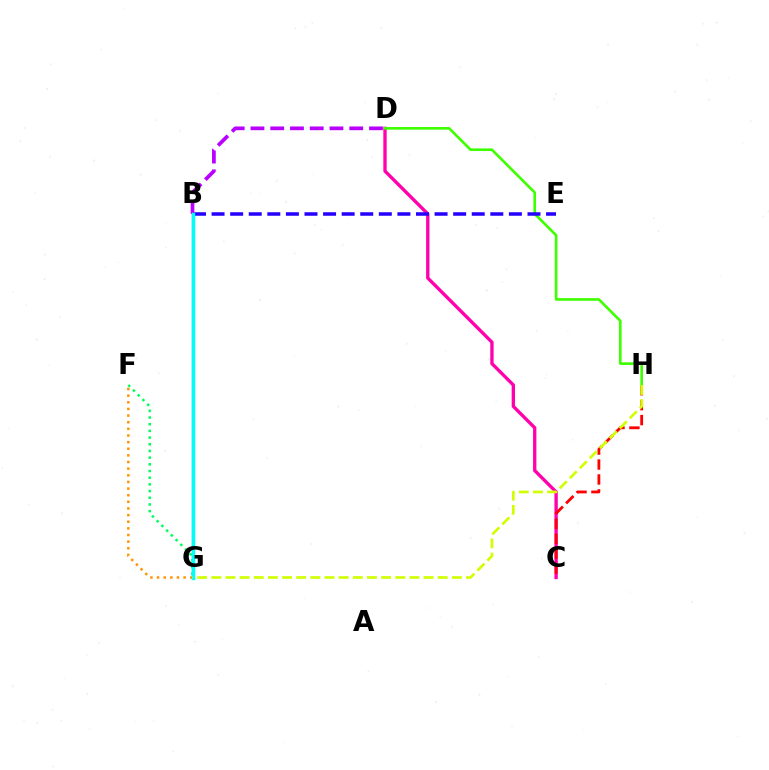{('C', 'D'): [{'color': '#ff00ac', 'line_style': 'solid', 'thickness': 2.4}], ('C', 'H'): [{'color': '#ff0000', 'line_style': 'dashed', 'thickness': 2.03}], ('F', 'G'): [{'color': '#00ff5c', 'line_style': 'dotted', 'thickness': 1.82}, {'color': '#ff9400', 'line_style': 'dotted', 'thickness': 1.8}], ('D', 'H'): [{'color': '#3dff00', 'line_style': 'solid', 'thickness': 1.89}], ('B', 'G'): [{'color': '#0074ff', 'line_style': 'solid', 'thickness': 1.65}, {'color': '#00fff6', 'line_style': 'solid', 'thickness': 2.46}], ('B', 'E'): [{'color': '#2500ff', 'line_style': 'dashed', 'thickness': 2.52}], ('B', 'D'): [{'color': '#b900ff', 'line_style': 'dashed', 'thickness': 2.68}], ('G', 'H'): [{'color': '#d1ff00', 'line_style': 'dashed', 'thickness': 1.92}]}